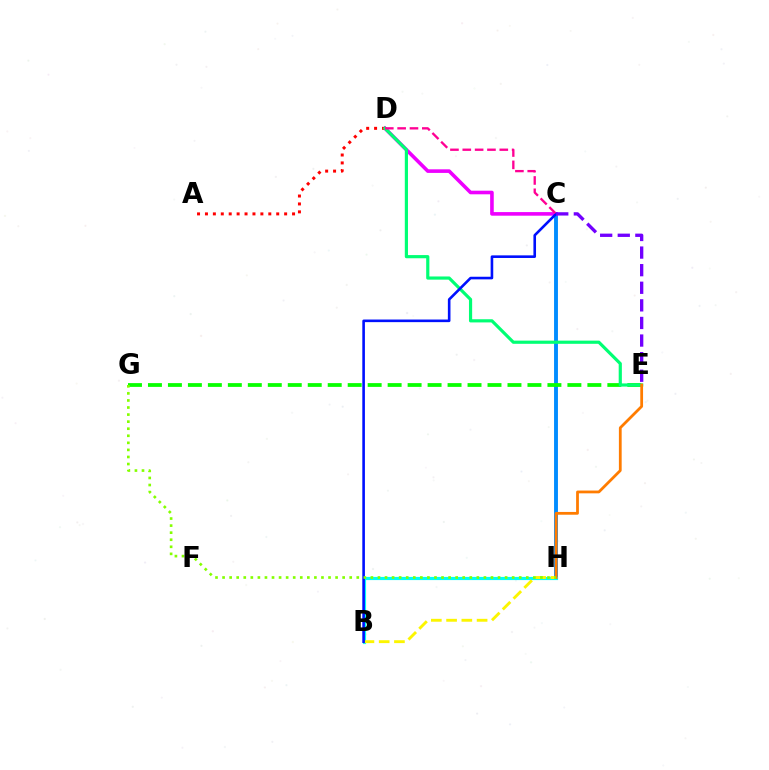{('C', 'H'): [{'color': '#008cff', 'line_style': 'solid', 'thickness': 2.79}], ('B', 'H'): [{'color': '#00fff6', 'line_style': 'solid', 'thickness': 2.28}, {'color': '#fcf500', 'line_style': 'dashed', 'thickness': 2.07}], ('C', 'D'): [{'color': '#ee00ff', 'line_style': 'solid', 'thickness': 2.59}, {'color': '#ff0094', 'line_style': 'dashed', 'thickness': 1.68}], ('E', 'G'): [{'color': '#08ff00', 'line_style': 'dashed', 'thickness': 2.71}], ('A', 'D'): [{'color': '#ff0000', 'line_style': 'dotted', 'thickness': 2.15}], ('D', 'E'): [{'color': '#00ff74', 'line_style': 'solid', 'thickness': 2.29}], ('B', 'C'): [{'color': '#0010ff', 'line_style': 'solid', 'thickness': 1.88}], ('C', 'E'): [{'color': '#7200ff', 'line_style': 'dashed', 'thickness': 2.39}], ('E', 'H'): [{'color': '#ff7c00', 'line_style': 'solid', 'thickness': 2.0}], ('G', 'H'): [{'color': '#84ff00', 'line_style': 'dotted', 'thickness': 1.92}]}